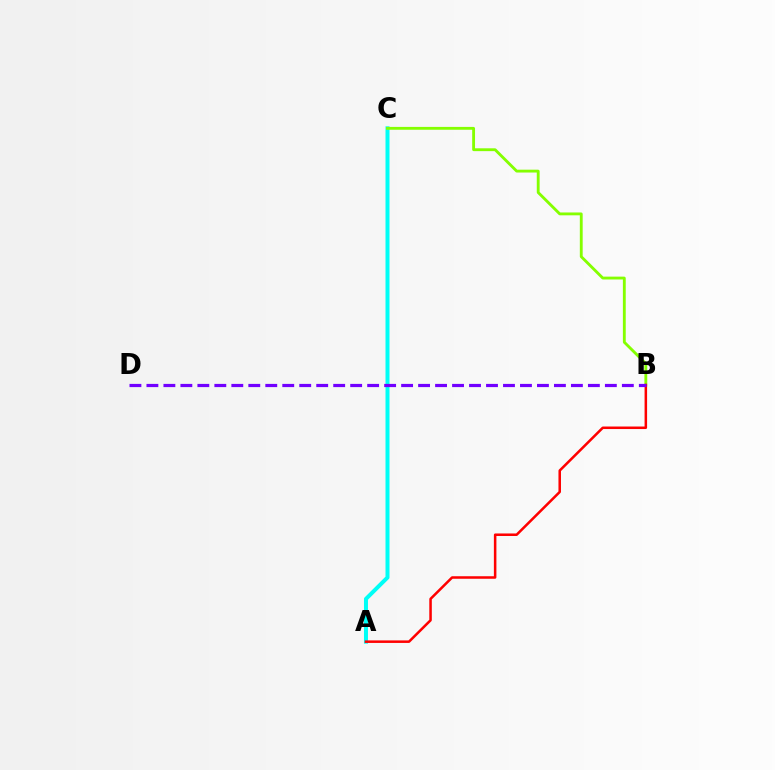{('A', 'C'): [{'color': '#00fff6', 'line_style': 'solid', 'thickness': 2.88}], ('B', 'C'): [{'color': '#84ff00', 'line_style': 'solid', 'thickness': 2.05}], ('A', 'B'): [{'color': '#ff0000', 'line_style': 'solid', 'thickness': 1.82}], ('B', 'D'): [{'color': '#7200ff', 'line_style': 'dashed', 'thickness': 2.31}]}